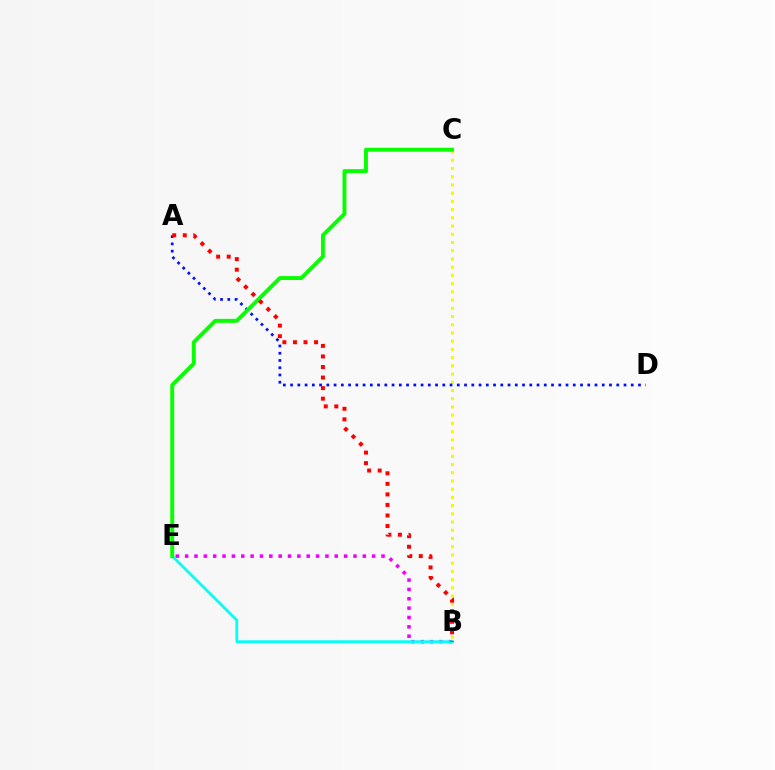{('B', 'C'): [{'color': '#fcf500', 'line_style': 'dotted', 'thickness': 2.23}], ('B', 'E'): [{'color': '#ee00ff', 'line_style': 'dotted', 'thickness': 2.54}, {'color': '#00fff6', 'line_style': 'solid', 'thickness': 1.96}], ('A', 'D'): [{'color': '#0010ff', 'line_style': 'dotted', 'thickness': 1.97}], ('C', 'E'): [{'color': '#08ff00', 'line_style': 'solid', 'thickness': 2.83}], ('A', 'B'): [{'color': '#ff0000', 'line_style': 'dotted', 'thickness': 2.87}]}